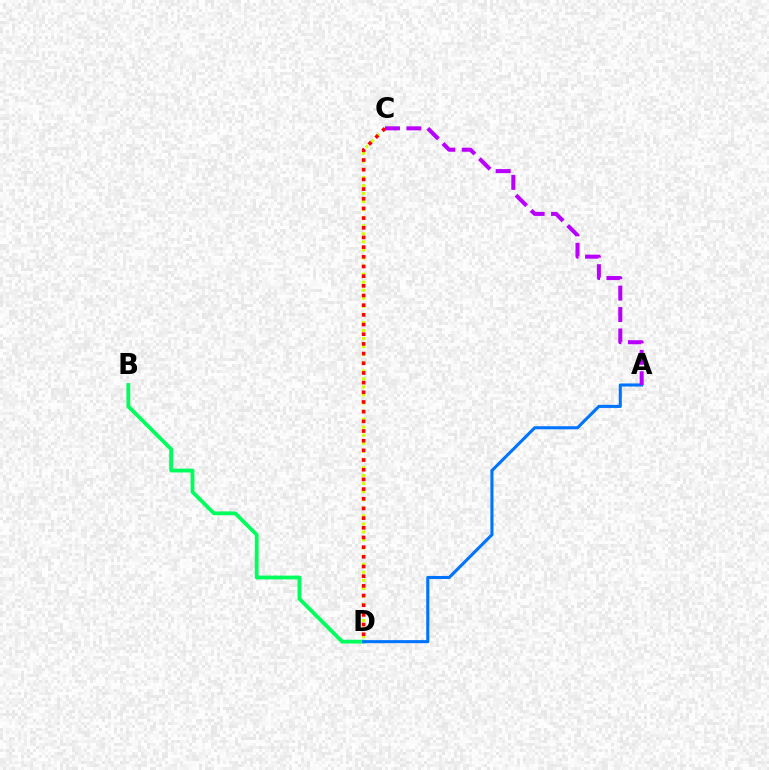{('C', 'D'): [{'color': '#d1ff00', 'line_style': 'dotted', 'thickness': 2.19}, {'color': '#ff0000', 'line_style': 'dotted', 'thickness': 2.63}], ('B', 'D'): [{'color': '#00ff5c', 'line_style': 'solid', 'thickness': 2.74}], ('A', 'D'): [{'color': '#0074ff', 'line_style': 'solid', 'thickness': 2.22}], ('A', 'C'): [{'color': '#b900ff', 'line_style': 'dashed', 'thickness': 2.91}]}